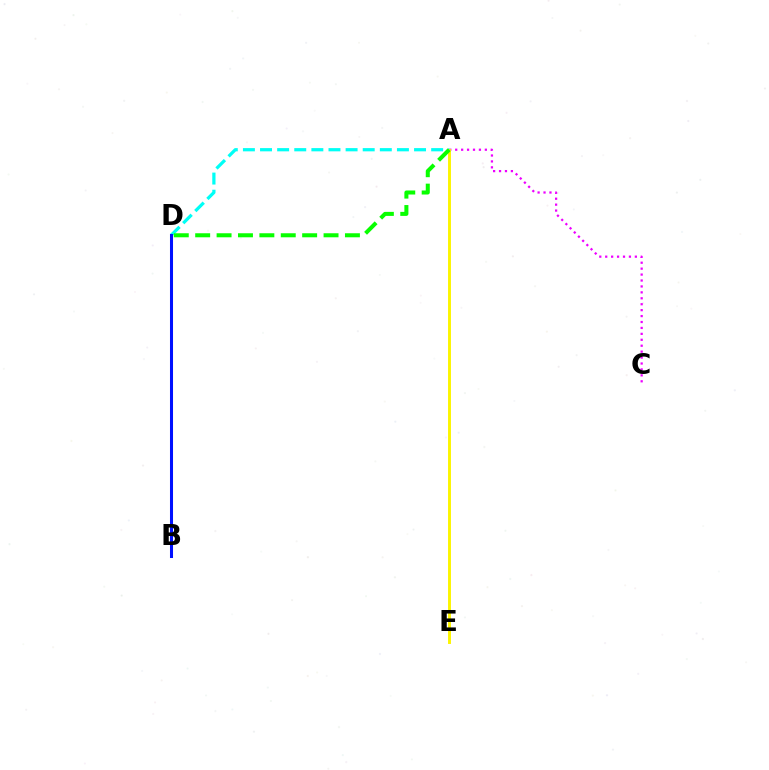{('A', 'C'): [{'color': '#ee00ff', 'line_style': 'dotted', 'thickness': 1.61}], ('A', 'E'): [{'color': '#fcf500', 'line_style': 'solid', 'thickness': 2.11}], ('A', 'D'): [{'color': '#00fff6', 'line_style': 'dashed', 'thickness': 2.32}, {'color': '#08ff00', 'line_style': 'dashed', 'thickness': 2.91}], ('B', 'D'): [{'color': '#ff0000', 'line_style': 'dotted', 'thickness': 1.85}, {'color': '#0010ff', 'line_style': 'solid', 'thickness': 2.19}]}